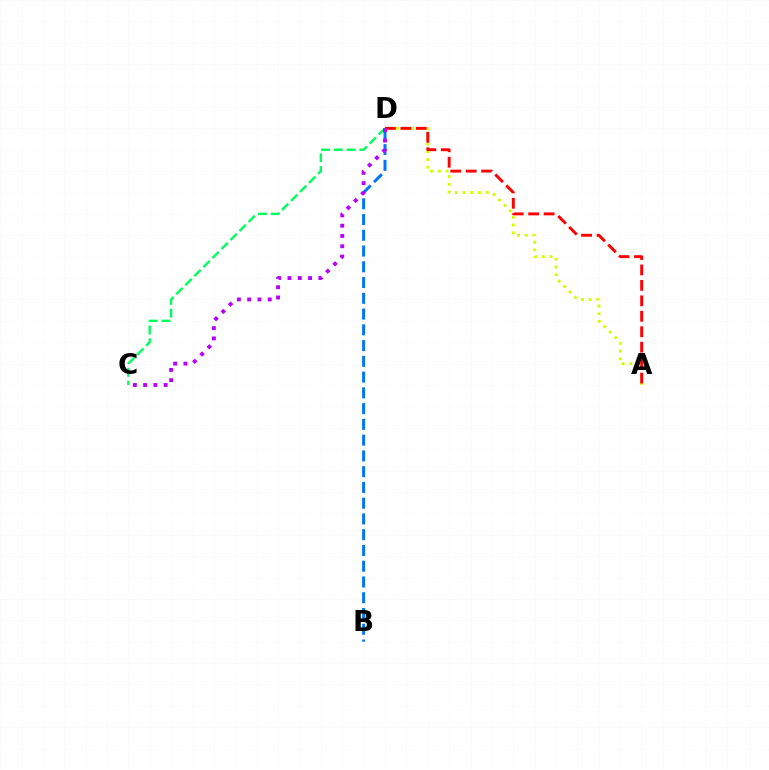{('A', 'D'): [{'color': '#d1ff00', 'line_style': 'dotted', 'thickness': 2.09}, {'color': '#ff0000', 'line_style': 'dashed', 'thickness': 2.1}], ('B', 'D'): [{'color': '#0074ff', 'line_style': 'dashed', 'thickness': 2.14}], ('C', 'D'): [{'color': '#00ff5c', 'line_style': 'dashed', 'thickness': 1.74}, {'color': '#b900ff', 'line_style': 'dotted', 'thickness': 2.79}]}